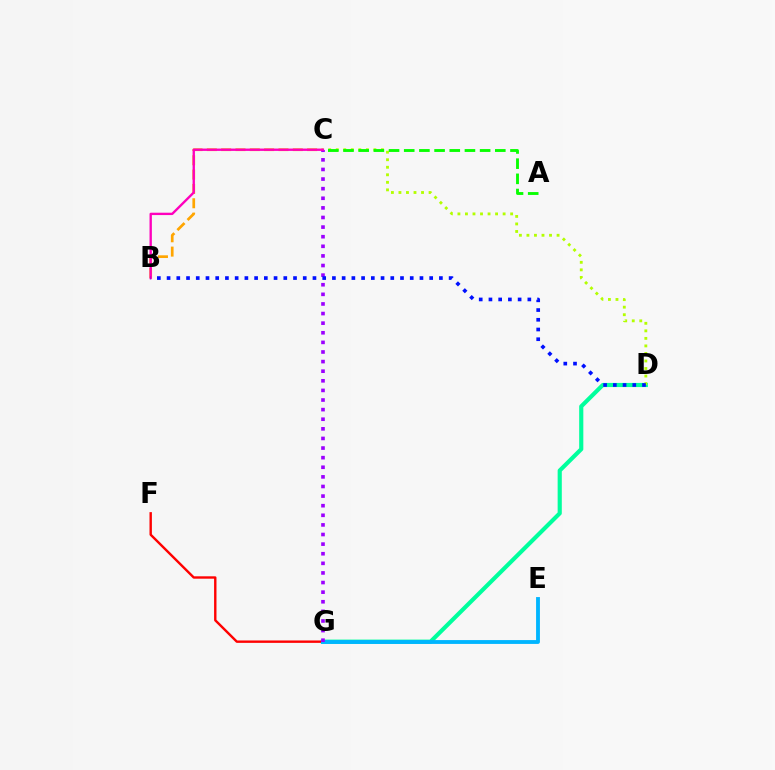{('D', 'G'): [{'color': '#00ff9d', 'line_style': 'solid', 'thickness': 2.98}], ('F', 'G'): [{'color': '#ff0000', 'line_style': 'solid', 'thickness': 1.72}], ('C', 'D'): [{'color': '#b3ff00', 'line_style': 'dotted', 'thickness': 2.05}], ('E', 'G'): [{'color': '#00b5ff', 'line_style': 'solid', 'thickness': 2.77}], ('B', 'C'): [{'color': '#ffa500', 'line_style': 'dashed', 'thickness': 1.95}, {'color': '#ff00bd', 'line_style': 'solid', 'thickness': 1.7}], ('C', 'G'): [{'color': '#9b00ff', 'line_style': 'dotted', 'thickness': 2.61}], ('A', 'C'): [{'color': '#08ff00', 'line_style': 'dashed', 'thickness': 2.06}], ('B', 'D'): [{'color': '#0010ff', 'line_style': 'dotted', 'thickness': 2.64}]}